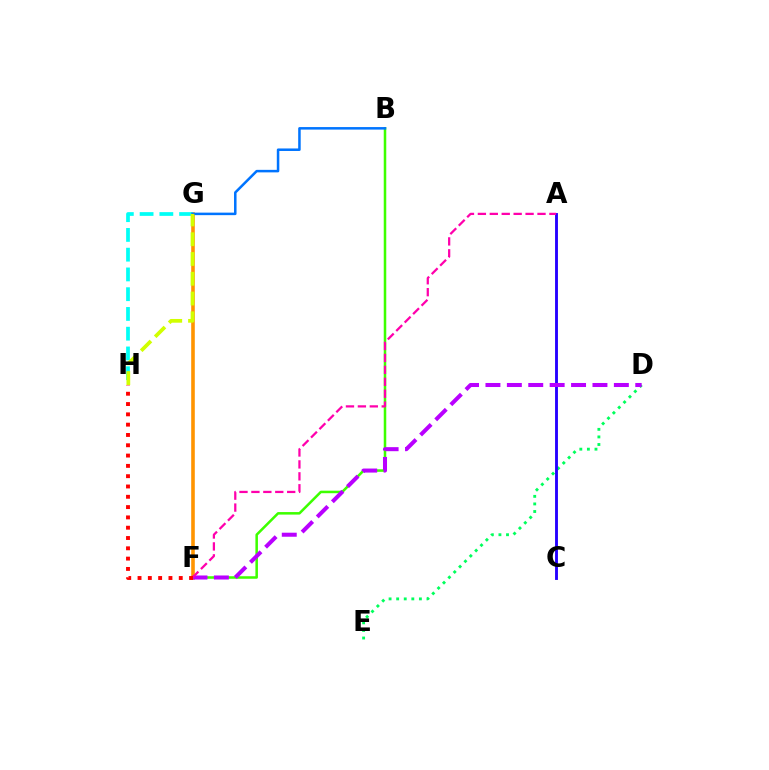{('D', 'E'): [{'color': '#00ff5c', 'line_style': 'dotted', 'thickness': 2.06}], ('A', 'C'): [{'color': '#2500ff', 'line_style': 'solid', 'thickness': 2.07}], ('F', 'G'): [{'color': '#ff9400', 'line_style': 'solid', 'thickness': 2.59}], ('B', 'F'): [{'color': '#3dff00', 'line_style': 'solid', 'thickness': 1.82}], ('G', 'H'): [{'color': '#00fff6', 'line_style': 'dashed', 'thickness': 2.68}, {'color': '#d1ff00', 'line_style': 'dashed', 'thickness': 2.69}], ('D', 'F'): [{'color': '#b900ff', 'line_style': 'dashed', 'thickness': 2.91}], ('A', 'F'): [{'color': '#ff00ac', 'line_style': 'dashed', 'thickness': 1.62}], ('B', 'G'): [{'color': '#0074ff', 'line_style': 'solid', 'thickness': 1.81}], ('F', 'H'): [{'color': '#ff0000', 'line_style': 'dotted', 'thickness': 2.8}]}